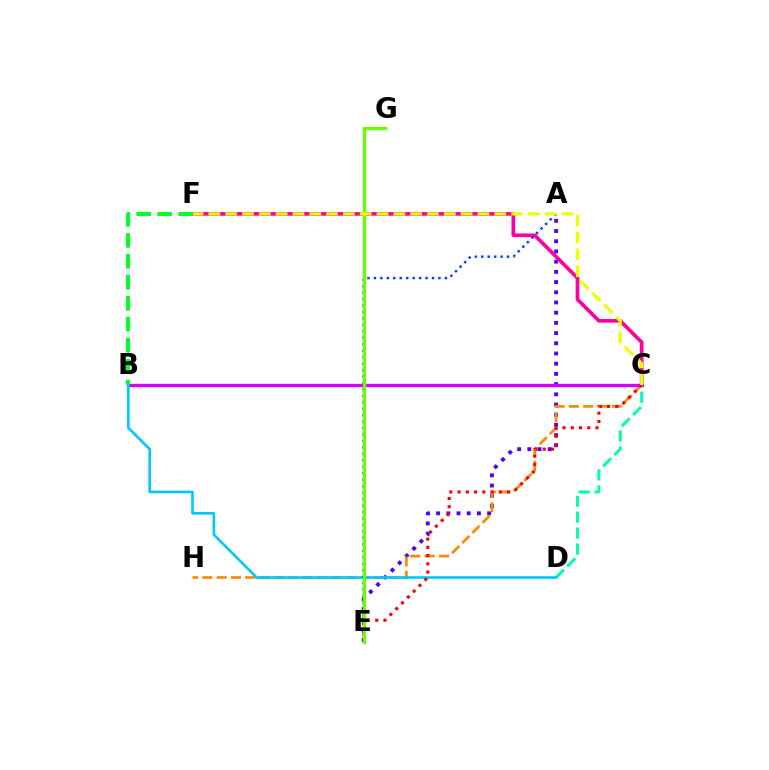{('A', 'E'): [{'color': '#4f00ff', 'line_style': 'dotted', 'thickness': 2.77}, {'color': '#003fff', 'line_style': 'dotted', 'thickness': 1.75}], ('C', 'F'): [{'color': '#ff00a0', 'line_style': 'solid', 'thickness': 2.65}, {'color': '#eeff00', 'line_style': 'dashed', 'thickness': 2.28}], ('C', 'H'): [{'color': '#ff8800', 'line_style': 'dashed', 'thickness': 1.95}], ('B', 'C'): [{'color': '#d600ff', 'line_style': 'solid', 'thickness': 2.41}], ('C', 'D'): [{'color': '#00ffaf', 'line_style': 'dashed', 'thickness': 2.16}], ('B', 'D'): [{'color': '#00c7ff', 'line_style': 'solid', 'thickness': 1.9}], ('C', 'E'): [{'color': '#ff0000', 'line_style': 'dotted', 'thickness': 2.24}], ('E', 'G'): [{'color': '#66ff00', 'line_style': 'solid', 'thickness': 2.37}], ('B', 'F'): [{'color': '#00ff27', 'line_style': 'dashed', 'thickness': 2.85}]}